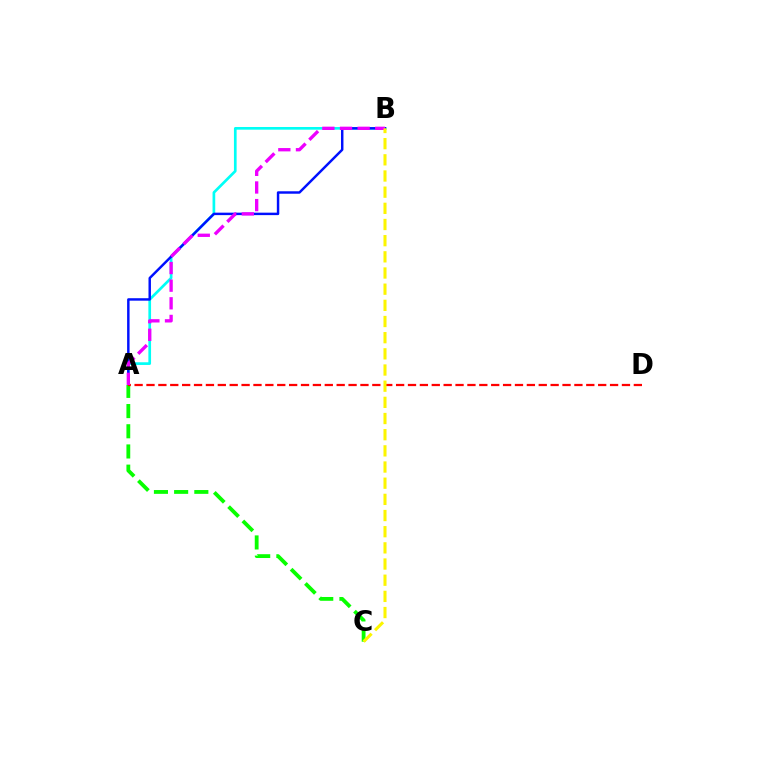{('A', 'B'): [{'color': '#00fff6', 'line_style': 'solid', 'thickness': 1.93}, {'color': '#0010ff', 'line_style': 'solid', 'thickness': 1.77}, {'color': '#ee00ff', 'line_style': 'dashed', 'thickness': 2.4}], ('A', 'C'): [{'color': '#08ff00', 'line_style': 'dashed', 'thickness': 2.74}], ('A', 'D'): [{'color': '#ff0000', 'line_style': 'dashed', 'thickness': 1.61}], ('B', 'C'): [{'color': '#fcf500', 'line_style': 'dashed', 'thickness': 2.2}]}